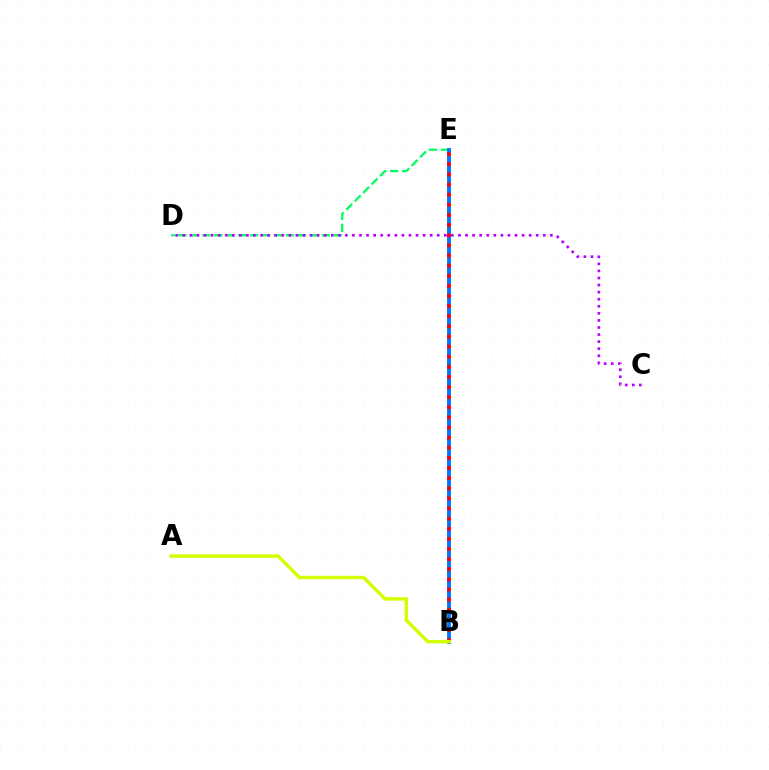{('D', 'E'): [{'color': '#00ff5c', 'line_style': 'dashed', 'thickness': 1.62}], ('B', 'E'): [{'color': '#0074ff', 'line_style': 'solid', 'thickness': 2.76}, {'color': '#ff0000', 'line_style': 'dotted', 'thickness': 2.75}], ('A', 'B'): [{'color': '#d1ff00', 'line_style': 'solid', 'thickness': 2.47}], ('C', 'D'): [{'color': '#b900ff', 'line_style': 'dotted', 'thickness': 1.92}]}